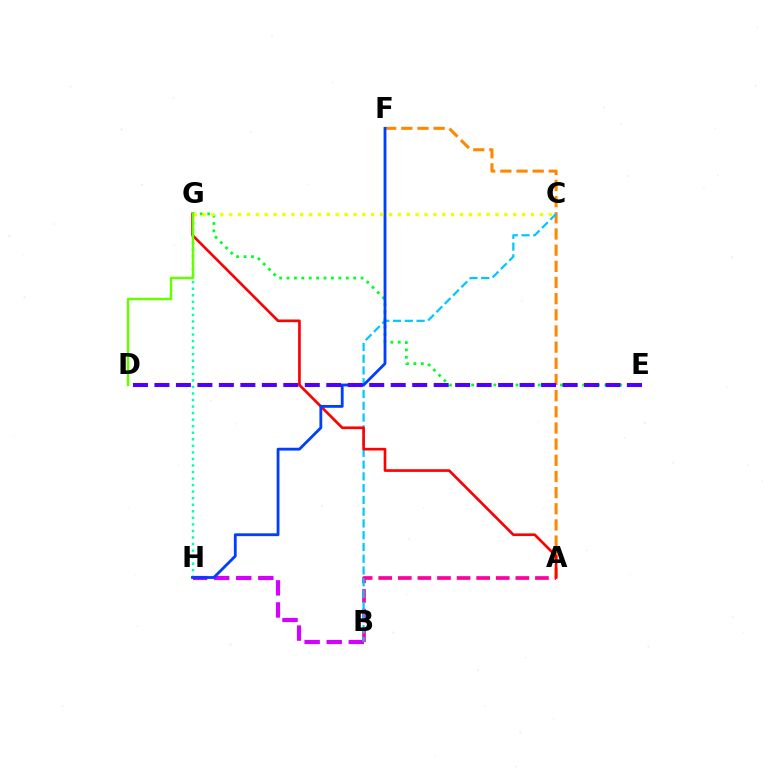{('G', 'H'): [{'color': '#00ffaf', 'line_style': 'dotted', 'thickness': 1.78}], ('B', 'H'): [{'color': '#d600ff', 'line_style': 'dashed', 'thickness': 3.0}], ('A', 'B'): [{'color': '#ff00a0', 'line_style': 'dashed', 'thickness': 2.66}], ('A', 'F'): [{'color': '#ff8800', 'line_style': 'dashed', 'thickness': 2.2}], ('B', 'C'): [{'color': '#00c7ff', 'line_style': 'dashed', 'thickness': 1.6}], ('A', 'G'): [{'color': '#ff0000', 'line_style': 'solid', 'thickness': 1.92}], ('E', 'G'): [{'color': '#00ff27', 'line_style': 'dotted', 'thickness': 2.01}], ('F', 'H'): [{'color': '#003fff', 'line_style': 'solid', 'thickness': 2.03}], ('C', 'G'): [{'color': '#eeff00', 'line_style': 'dotted', 'thickness': 2.41}], ('D', 'G'): [{'color': '#66ff00', 'line_style': 'solid', 'thickness': 1.77}], ('D', 'E'): [{'color': '#4f00ff', 'line_style': 'dashed', 'thickness': 2.92}]}